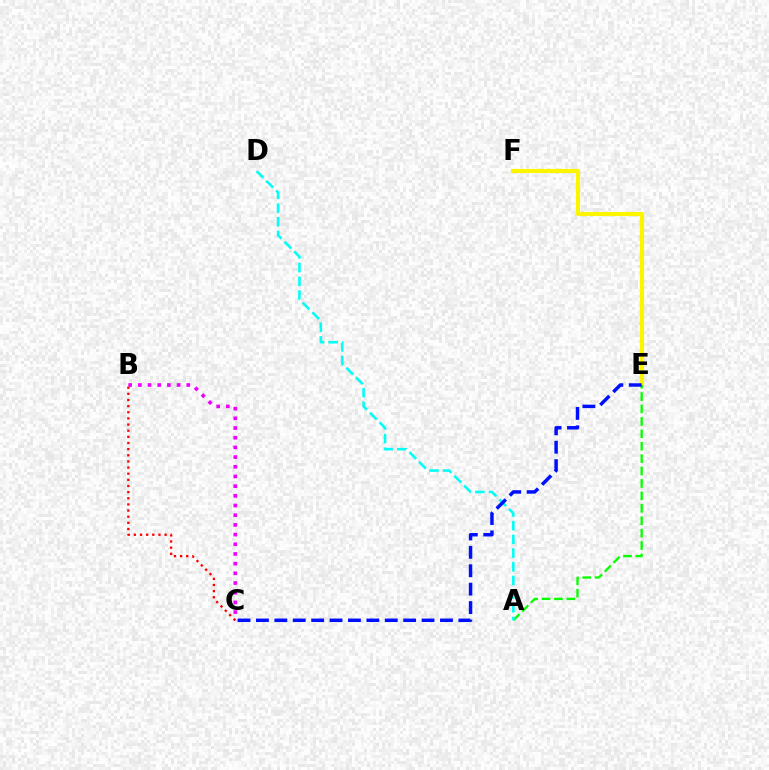{('E', 'F'): [{'color': '#fcf500', 'line_style': 'solid', 'thickness': 2.98}], ('A', 'E'): [{'color': '#08ff00', 'line_style': 'dashed', 'thickness': 1.69}], ('A', 'D'): [{'color': '#00fff6', 'line_style': 'dashed', 'thickness': 1.86}], ('B', 'C'): [{'color': '#ee00ff', 'line_style': 'dotted', 'thickness': 2.63}, {'color': '#ff0000', 'line_style': 'dotted', 'thickness': 1.67}], ('C', 'E'): [{'color': '#0010ff', 'line_style': 'dashed', 'thickness': 2.5}]}